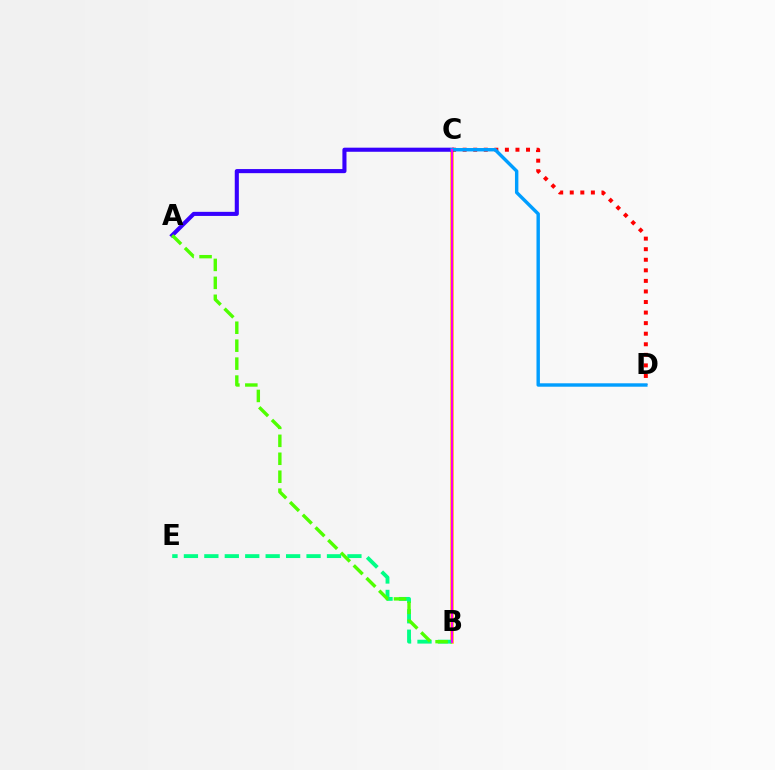{('B', 'C'): [{'color': '#ffd500', 'line_style': 'solid', 'thickness': 2.62}, {'color': '#ff00ed', 'line_style': 'solid', 'thickness': 1.58}], ('B', 'E'): [{'color': '#00ff86', 'line_style': 'dashed', 'thickness': 2.78}], ('A', 'C'): [{'color': '#3700ff', 'line_style': 'solid', 'thickness': 2.95}], ('C', 'D'): [{'color': '#ff0000', 'line_style': 'dotted', 'thickness': 2.87}, {'color': '#009eff', 'line_style': 'solid', 'thickness': 2.46}], ('A', 'B'): [{'color': '#4fff00', 'line_style': 'dashed', 'thickness': 2.44}]}